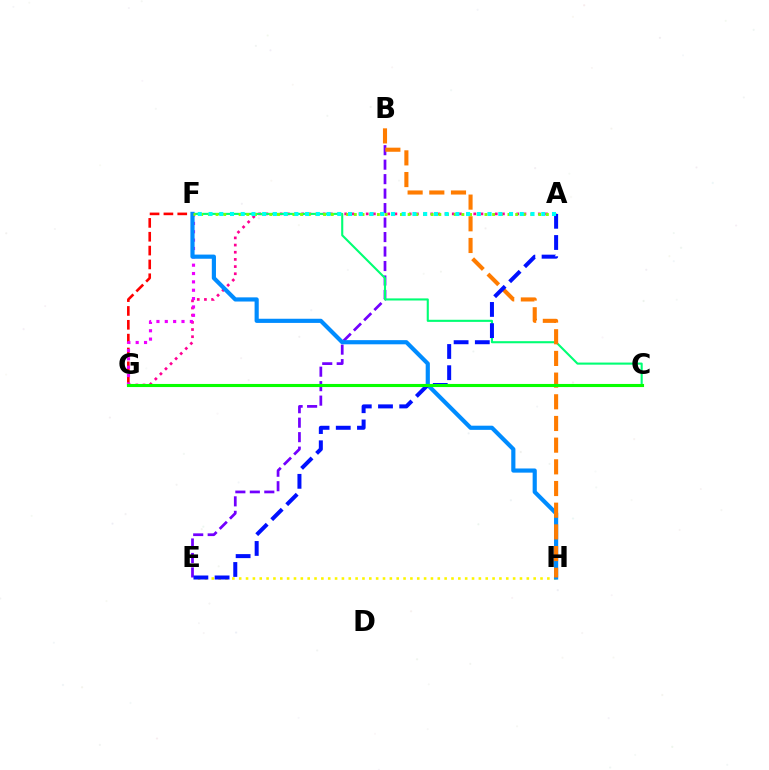{('F', 'G'): [{'color': '#ff0000', 'line_style': 'dashed', 'thickness': 1.88}, {'color': '#ee00ff', 'line_style': 'dotted', 'thickness': 2.27}], ('B', 'E'): [{'color': '#7200ff', 'line_style': 'dashed', 'thickness': 1.97}], ('A', 'G'): [{'color': '#ff0094', 'line_style': 'dotted', 'thickness': 1.95}], ('C', 'F'): [{'color': '#00ff74', 'line_style': 'solid', 'thickness': 1.51}], ('E', 'H'): [{'color': '#fcf500', 'line_style': 'dotted', 'thickness': 1.86}], ('F', 'H'): [{'color': '#008cff', 'line_style': 'solid', 'thickness': 3.0}], ('A', 'F'): [{'color': '#84ff00', 'line_style': 'dotted', 'thickness': 2.09}, {'color': '#00fff6', 'line_style': 'dotted', 'thickness': 2.92}], ('B', 'H'): [{'color': '#ff7c00', 'line_style': 'dashed', 'thickness': 2.95}], ('A', 'E'): [{'color': '#0010ff', 'line_style': 'dashed', 'thickness': 2.88}], ('C', 'G'): [{'color': '#08ff00', 'line_style': 'solid', 'thickness': 2.23}]}